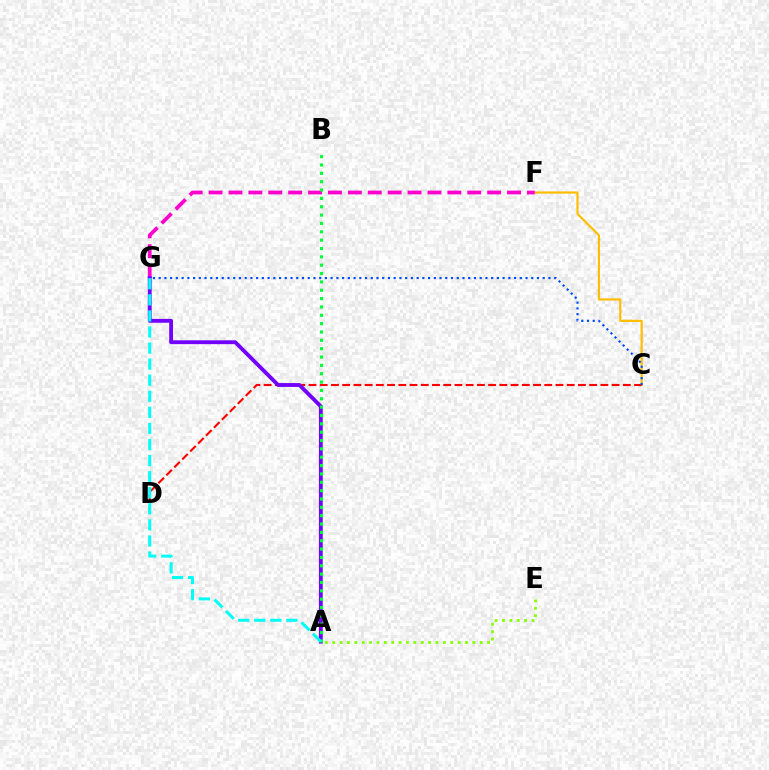{('C', 'F'): [{'color': '#ffbd00', 'line_style': 'solid', 'thickness': 1.57}], ('F', 'G'): [{'color': '#ff00cf', 'line_style': 'dashed', 'thickness': 2.7}], ('C', 'D'): [{'color': '#ff0000', 'line_style': 'dashed', 'thickness': 1.53}], ('A', 'G'): [{'color': '#7200ff', 'line_style': 'solid', 'thickness': 2.77}, {'color': '#00fff6', 'line_style': 'dashed', 'thickness': 2.18}], ('A', 'B'): [{'color': '#00ff39', 'line_style': 'dotted', 'thickness': 2.27}], ('A', 'E'): [{'color': '#84ff00', 'line_style': 'dotted', 'thickness': 2.0}], ('C', 'G'): [{'color': '#004bff', 'line_style': 'dotted', 'thickness': 1.56}]}